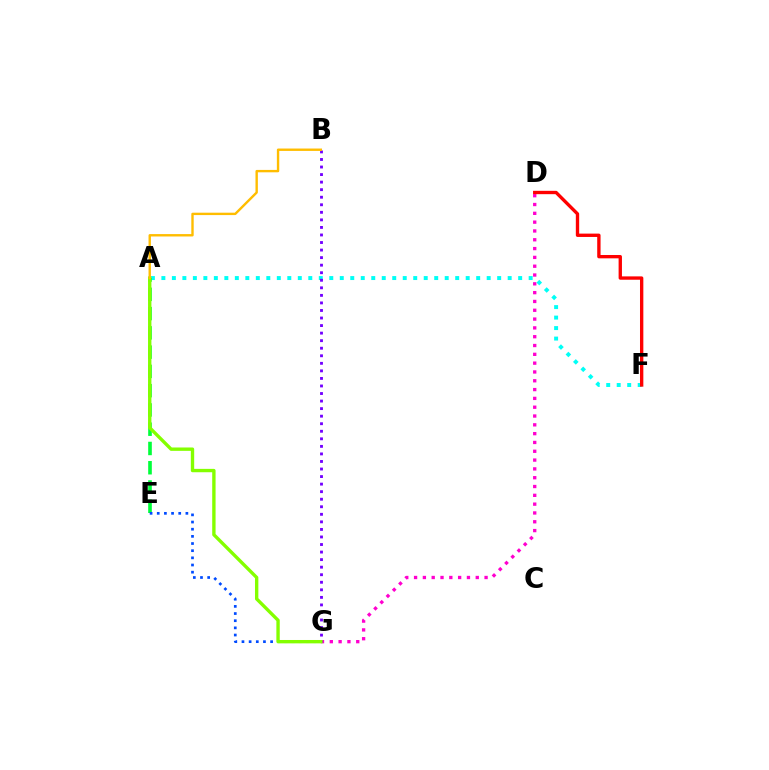{('D', 'G'): [{'color': '#ff00cf', 'line_style': 'dotted', 'thickness': 2.39}], ('A', 'F'): [{'color': '#00fff6', 'line_style': 'dotted', 'thickness': 2.85}], ('B', 'G'): [{'color': '#7200ff', 'line_style': 'dotted', 'thickness': 2.05}], ('A', 'E'): [{'color': '#00ff39', 'line_style': 'dashed', 'thickness': 2.62}], ('E', 'G'): [{'color': '#004bff', 'line_style': 'dotted', 'thickness': 1.95}], ('A', 'G'): [{'color': '#84ff00', 'line_style': 'solid', 'thickness': 2.42}], ('D', 'F'): [{'color': '#ff0000', 'line_style': 'solid', 'thickness': 2.41}], ('A', 'B'): [{'color': '#ffbd00', 'line_style': 'solid', 'thickness': 1.72}]}